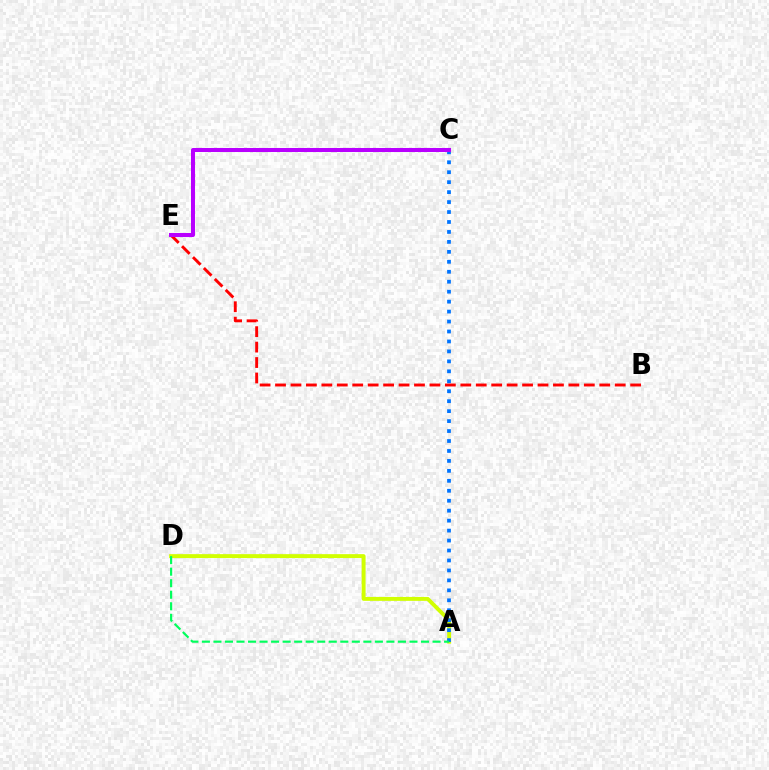{('A', 'D'): [{'color': '#d1ff00', 'line_style': 'solid', 'thickness': 2.82}, {'color': '#00ff5c', 'line_style': 'dashed', 'thickness': 1.57}], ('B', 'E'): [{'color': '#ff0000', 'line_style': 'dashed', 'thickness': 2.1}], ('A', 'C'): [{'color': '#0074ff', 'line_style': 'dotted', 'thickness': 2.7}], ('C', 'E'): [{'color': '#b900ff', 'line_style': 'solid', 'thickness': 2.9}]}